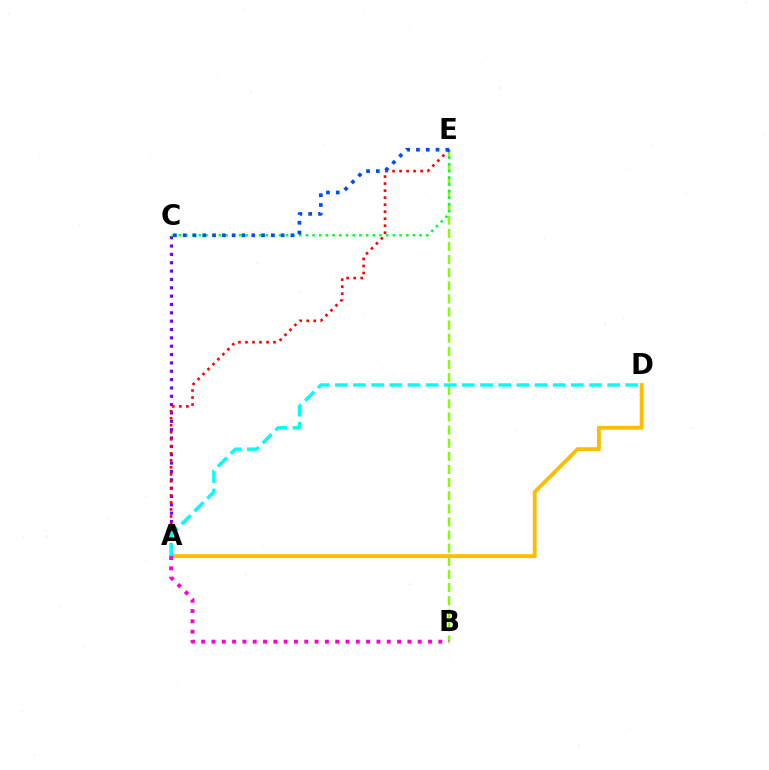{('B', 'E'): [{'color': '#84ff00', 'line_style': 'dashed', 'thickness': 1.78}], ('A', 'D'): [{'color': '#ffbd00', 'line_style': 'solid', 'thickness': 2.8}, {'color': '#00fff6', 'line_style': 'dashed', 'thickness': 2.47}], ('A', 'C'): [{'color': '#7200ff', 'line_style': 'dotted', 'thickness': 2.27}], ('C', 'E'): [{'color': '#00ff39', 'line_style': 'dotted', 'thickness': 1.82}, {'color': '#004bff', 'line_style': 'dotted', 'thickness': 2.66}], ('A', 'B'): [{'color': '#ff00cf', 'line_style': 'dotted', 'thickness': 2.8}], ('A', 'E'): [{'color': '#ff0000', 'line_style': 'dotted', 'thickness': 1.91}]}